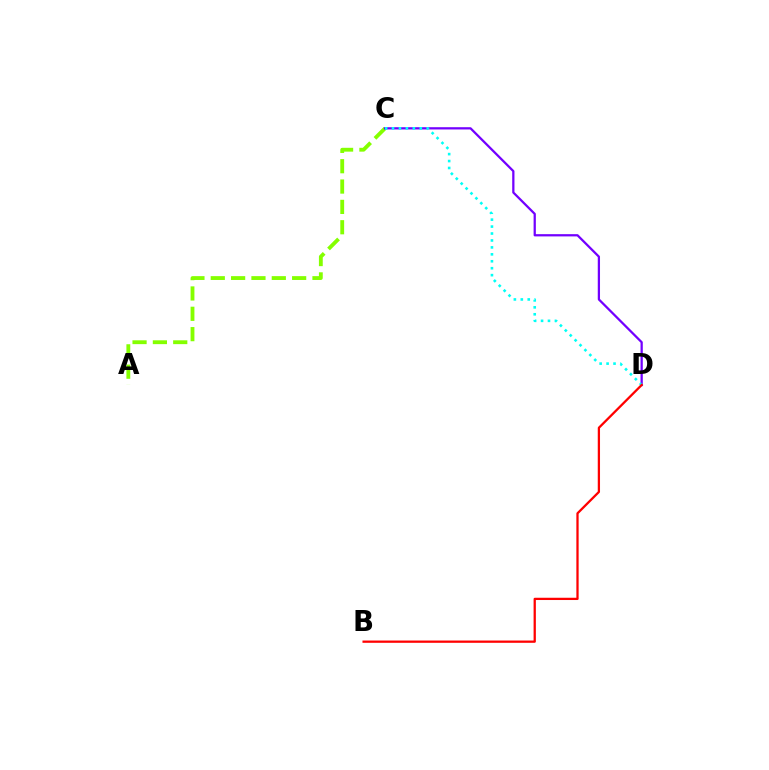{('A', 'C'): [{'color': '#84ff00', 'line_style': 'dashed', 'thickness': 2.76}], ('C', 'D'): [{'color': '#7200ff', 'line_style': 'solid', 'thickness': 1.62}, {'color': '#00fff6', 'line_style': 'dotted', 'thickness': 1.89}], ('B', 'D'): [{'color': '#ff0000', 'line_style': 'solid', 'thickness': 1.64}]}